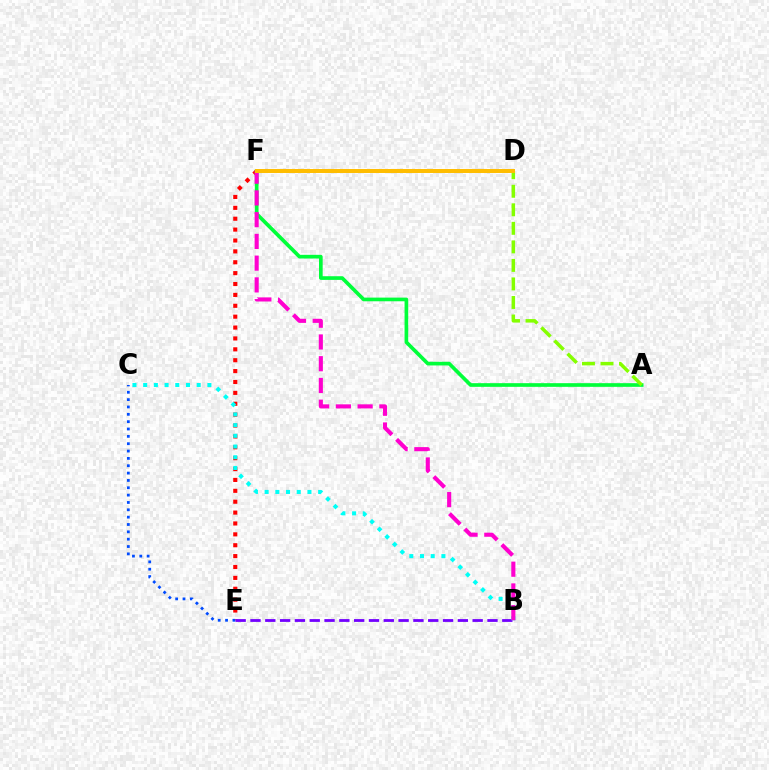{('E', 'F'): [{'color': '#ff0000', 'line_style': 'dotted', 'thickness': 2.96}], ('A', 'F'): [{'color': '#00ff39', 'line_style': 'solid', 'thickness': 2.64}], ('C', 'E'): [{'color': '#004bff', 'line_style': 'dotted', 'thickness': 2.0}], ('B', 'E'): [{'color': '#7200ff', 'line_style': 'dashed', 'thickness': 2.01}], ('A', 'D'): [{'color': '#84ff00', 'line_style': 'dashed', 'thickness': 2.52}], ('B', 'C'): [{'color': '#00fff6', 'line_style': 'dotted', 'thickness': 2.91}], ('B', 'F'): [{'color': '#ff00cf', 'line_style': 'dashed', 'thickness': 2.95}], ('D', 'F'): [{'color': '#ffbd00', 'line_style': 'solid', 'thickness': 2.86}]}